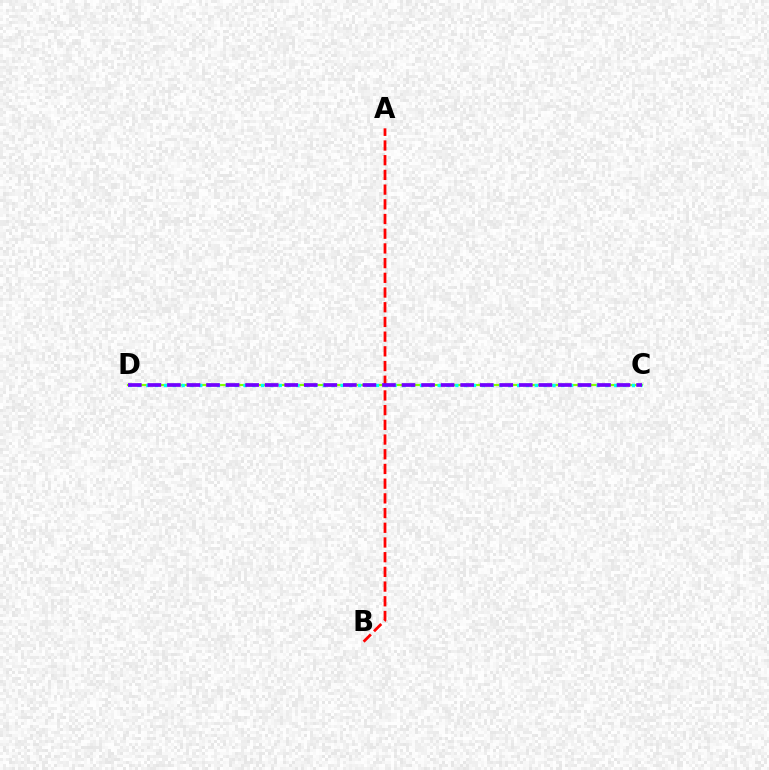{('C', 'D'): [{'color': '#84ff00', 'line_style': 'solid', 'thickness': 1.56}, {'color': '#00fff6', 'line_style': 'dotted', 'thickness': 2.4}, {'color': '#7200ff', 'line_style': 'dashed', 'thickness': 2.66}], ('A', 'B'): [{'color': '#ff0000', 'line_style': 'dashed', 'thickness': 2.0}]}